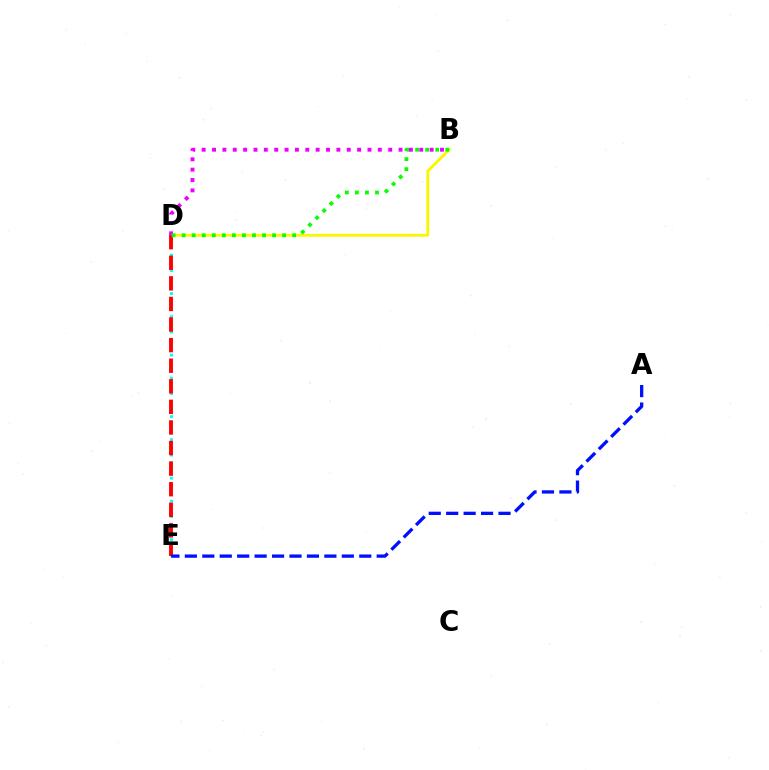{('B', 'D'): [{'color': '#fcf500', 'line_style': 'solid', 'thickness': 2.04}, {'color': '#ee00ff', 'line_style': 'dotted', 'thickness': 2.82}, {'color': '#08ff00', 'line_style': 'dotted', 'thickness': 2.73}], ('D', 'E'): [{'color': '#00fff6', 'line_style': 'dotted', 'thickness': 2.09}, {'color': '#ff0000', 'line_style': 'dashed', 'thickness': 2.8}], ('A', 'E'): [{'color': '#0010ff', 'line_style': 'dashed', 'thickness': 2.37}]}